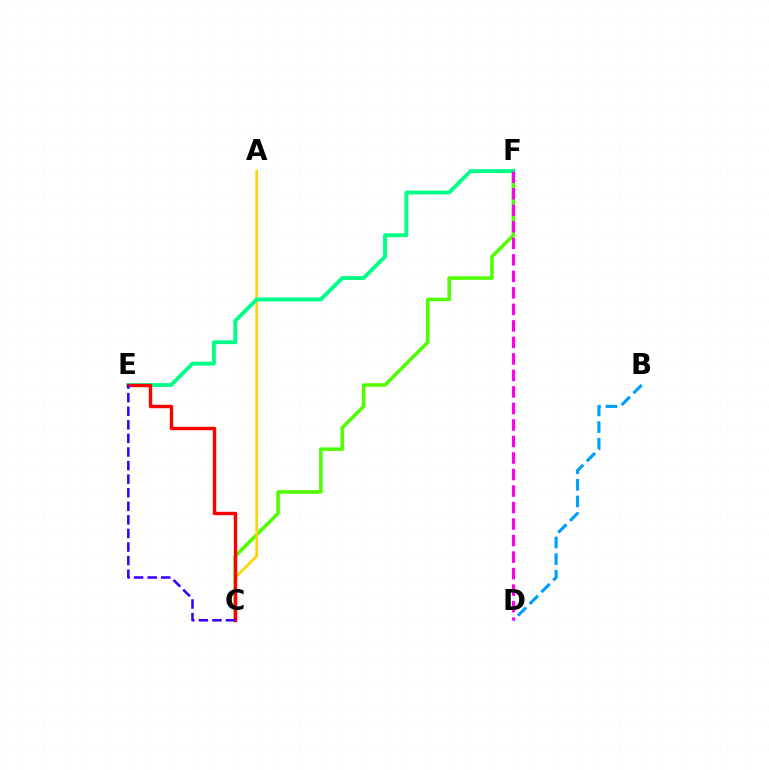{('C', 'F'): [{'color': '#4fff00', 'line_style': 'solid', 'thickness': 2.55}], ('B', 'D'): [{'color': '#009eff', 'line_style': 'dashed', 'thickness': 2.26}], ('A', 'C'): [{'color': '#ffd500', 'line_style': 'solid', 'thickness': 1.9}], ('E', 'F'): [{'color': '#00ff86', 'line_style': 'solid', 'thickness': 2.78}], ('D', 'F'): [{'color': '#ff00ed', 'line_style': 'dashed', 'thickness': 2.24}], ('C', 'E'): [{'color': '#ff0000', 'line_style': 'solid', 'thickness': 2.46}, {'color': '#3700ff', 'line_style': 'dashed', 'thickness': 1.84}]}